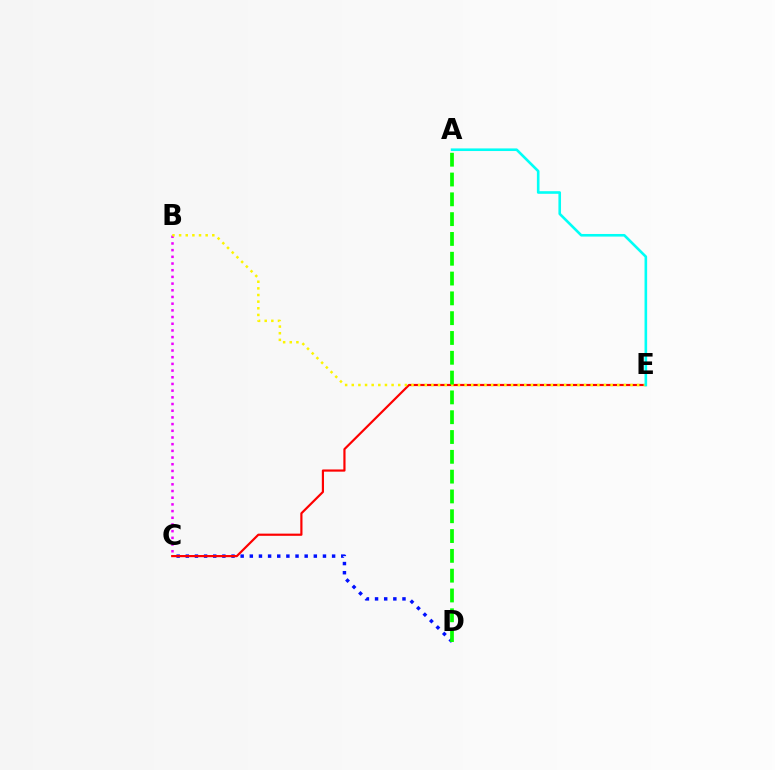{('C', 'D'): [{'color': '#0010ff', 'line_style': 'dotted', 'thickness': 2.48}], ('B', 'C'): [{'color': '#ee00ff', 'line_style': 'dotted', 'thickness': 1.82}], ('C', 'E'): [{'color': '#ff0000', 'line_style': 'solid', 'thickness': 1.57}], ('B', 'E'): [{'color': '#fcf500', 'line_style': 'dotted', 'thickness': 1.8}], ('A', 'E'): [{'color': '#00fff6', 'line_style': 'solid', 'thickness': 1.88}], ('A', 'D'): [{'color': '#08ff00', 'line_style': 'dashed', 'thickness': 2.69}]}